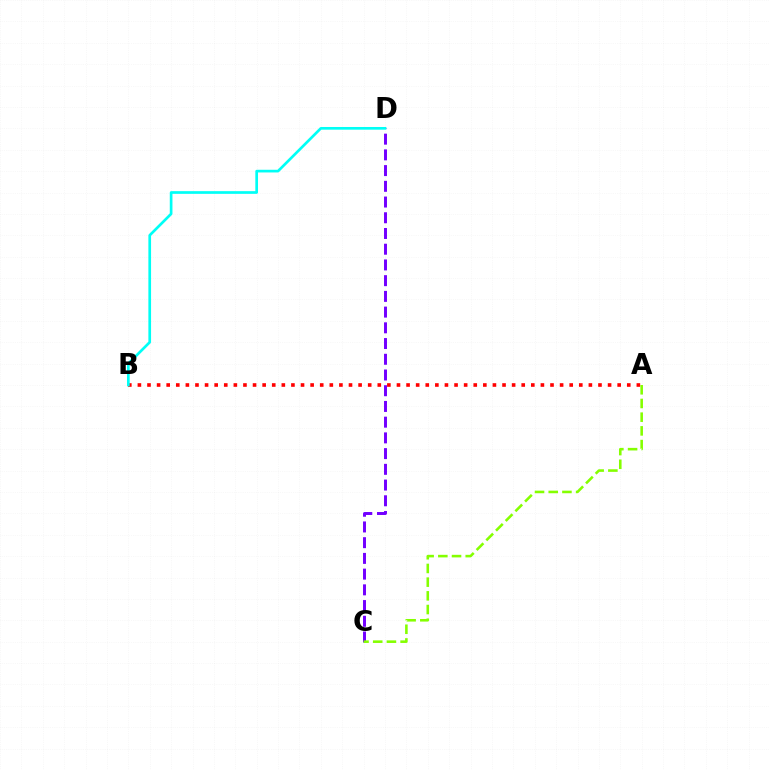{('C', 'D'): [{'color': '#7200ff', 'line_style': 'dashed', 'thickness': 2.14}], ('A', 'B'): [{'color': '#ff0000', 'line_style': 'dotted', 'thickness': 2.61}], ('B', 'D'): [{'color': '#00fff6', 'line_style': 'solid', 'thickness': 1.93}], ('A', 'C'): [{'color': '#84ff00', 'line_style': 'dashed', 'thickness': 1.86}]}